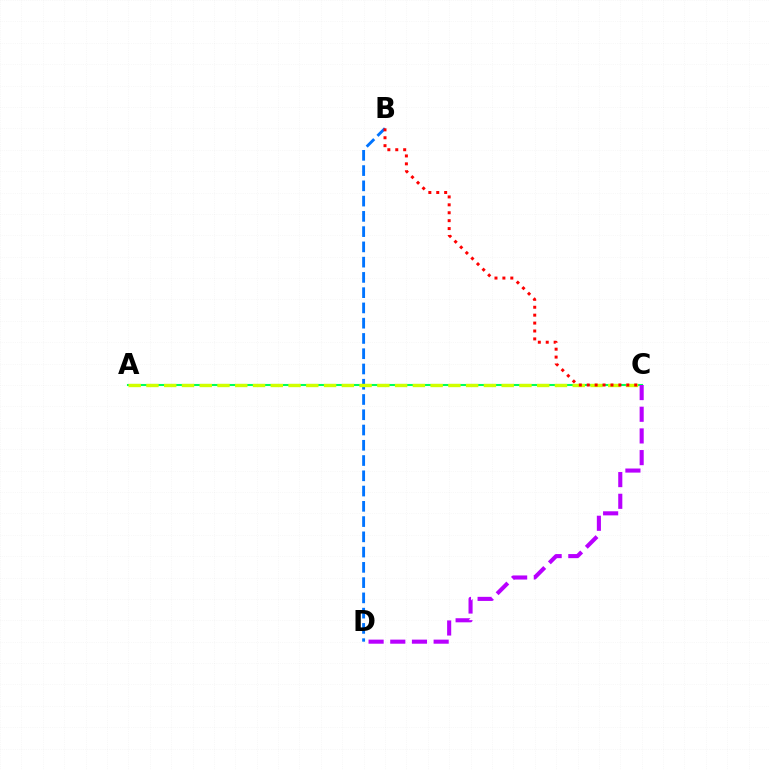{('A', 'C'): [{'color': '#00ff5c', 'line_style': 'solid', 'thickness': 1.5}, {'color': '#d1ff00', 'line_style': 'dashed', 'thickness': 2.41}], ('B', 'D'): [{'color': '#0074ff', 'line_style': 'dashed', 'thickness': 2.07}], ('C', 'D'): [{'color': '#b900ff', 'line_style': 'dashed', 'thickness': 2.95}], ('B', 'C'): [{'color': '#ff0000', 'line_style': 'dotted', 'thickness': 2.15}]}